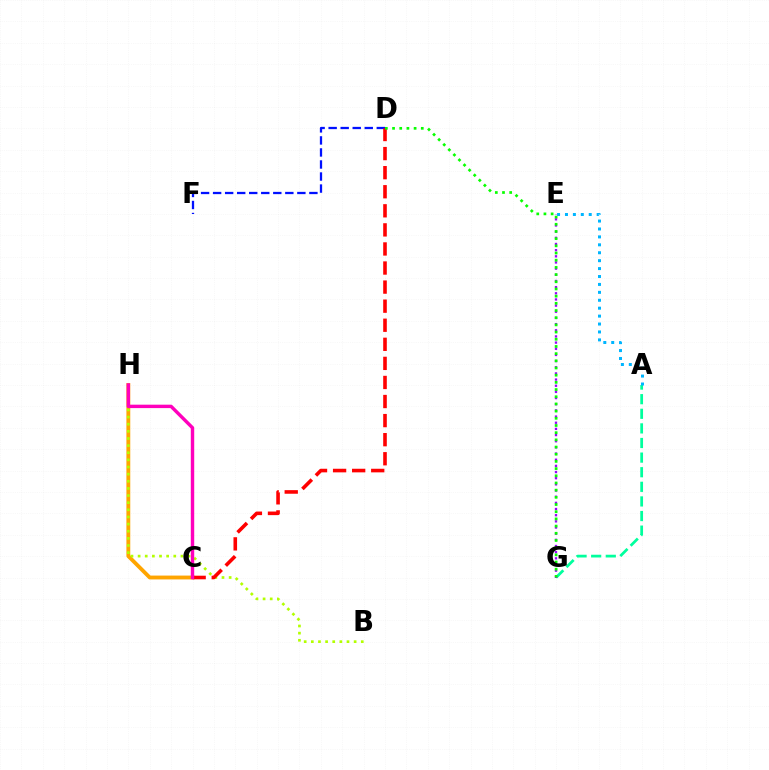{('C', 'H'): [{'color': '#ffa500', 'line_style': 'solid', 'thickness': 2.77}, {'color': '#ff00bd', 'line_style': 'solid', 'thickness': 2.46}], ('A', 'G'): [{'color': '#00ff9d', 'line_style': 'dashed', 'thickness': 1.98}], ('B', 'H'): [{'color': '#b3ff00', 'line_style': 'dotted', 'thickness': 1.94}], ('E', 'G'): [{'color': '#9b00ff', 'line_style': 'dotted', 'thickness': 1.67}], ('A', 'E'): [{'color': '#00b5ff', 'line_style': 'dotted', 'thickness': 2.15}], ('D', 'F'): [{'color': '#0010ff', 'line_style': 'dashed', 'thickness': 1.64}], ('C', 'D'): [{'color': '#ff0000', 'line_style': 'dashed', 'thickness': 2.59}], ('D', 'G'): [{'color': '#08ff00', 'line_style': 'dotted', 'thickness': 1.95}]}